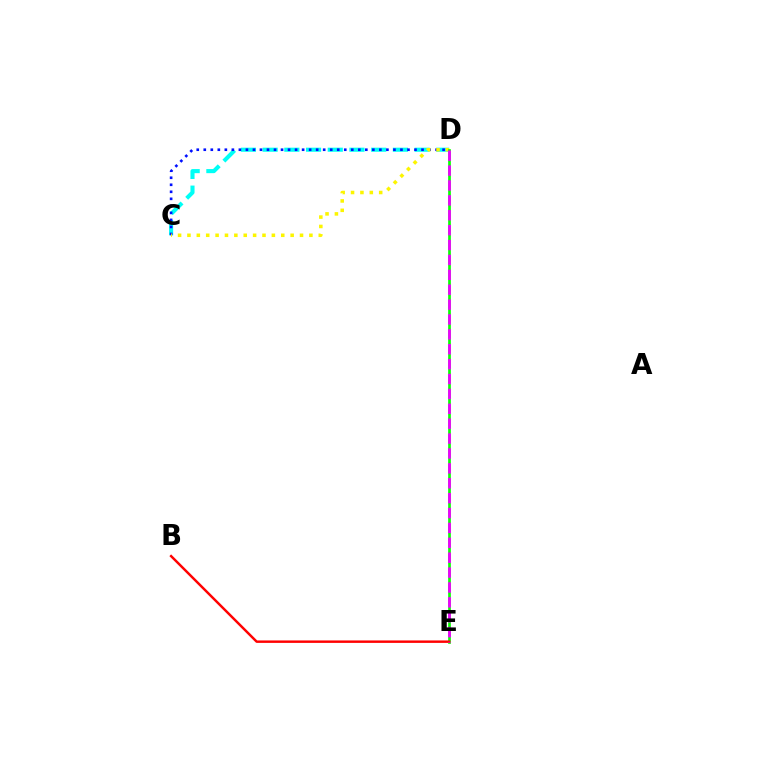{('C', 'D'): [{'color': '#00fff6', 'line_style': 'dashed', 'thickness': 2.95}, {'color': '#0010ff', 'line_style': 'dotted', 'thickness': 1.91}, {'color': '#fcf500', 'line_style': 'dotted', 'thickness': 2.55}], ('D', 'E'): [{'color': '#08ff00', 'line_style': 'solid', 'thickness': 1.94}, {'color': '#ee00ff', 'line_style': 'dashed', 'thickness': 2.02}], ('B', 'E'): [{'color': '#ff0000', 'line_style': 'solid', 'thickness': 1.76}]}